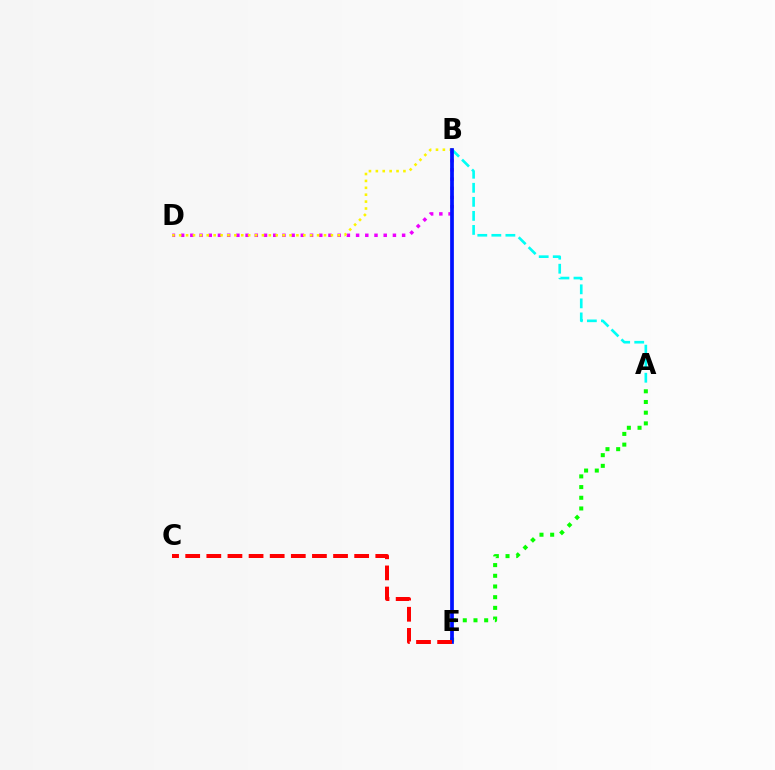{('B', 'D'): [{'color': '#ee00ff', 'line_style': 'dotted', 'thickness': 2.5}, {'color': '#fcf500', 'line_style': 'dotted', 'thickness': 1.87}], ('A', 'B'): [{'color': '#00fff6', 'line_style': 'dashed', 'thickness': 1.91}], ('A', 'E'): [{'color': '#08ff00', 'line_style': 'dotted', 'thickness': 2.9}], ('B', 'E'): [{'color': '#0010ff', 'line_style': 'solid', 'thickness': 2.68}], ('C', 'E'): [{'color': '#ff0000', 'line_style': 'dashed', 'thickness': 2.87}]}